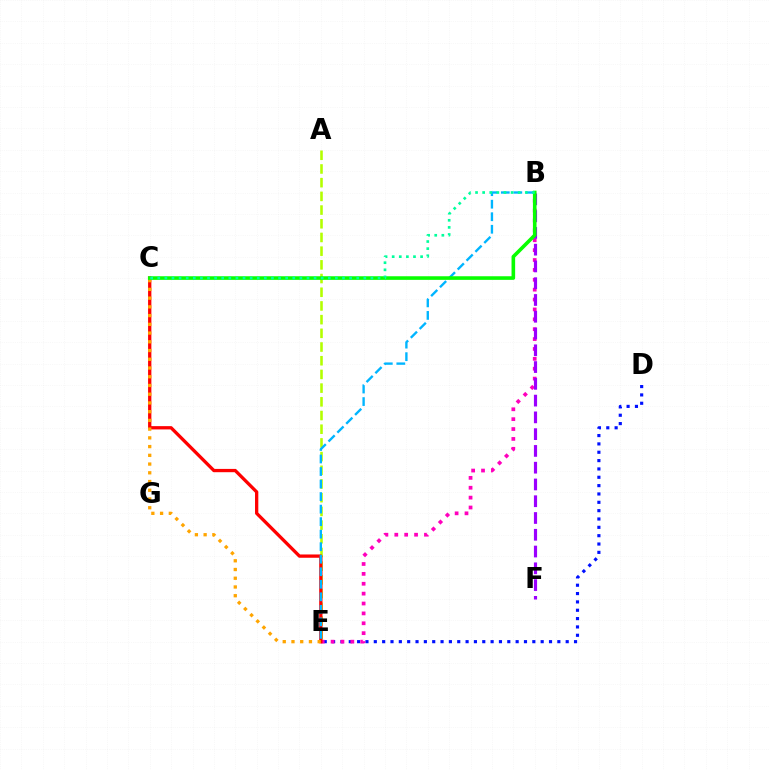{('D', 'E'): [{'color': '#0010ff', 'line_style': 'dotted', 'thickness': 2.27}], ('B', 'E'): [{'color': '#ff00bd', 'line_style': 'dotted', 'thickness': 2.69}, {'color': '#00b5ff', 'line_style': 'dashed', 'thickness': 1.7}], ('A', 'E'): [{'color': '#b3ff00', 'line_style': 'dashed', 'thickness': 1.86}], ('C', 'E'): [{'color': '#ff0000', 'line_style': 'solid', 'thickness': 2.37}, {'color': '#ffa500', 'line_style': 'dotted', 'thickness': 2.37}], ('B', 'F'): [{'color': '#9b00ff', 'line_style': 'dashed', 'thickness': 2.28}], ('B', 'C'): [{'color': '#08ff00', 'line_style': 'solid', 'thickness': 2.6}, {'color': '#00ff9d', 'line_style': 'dotted', 'thickness': 1.93}]}